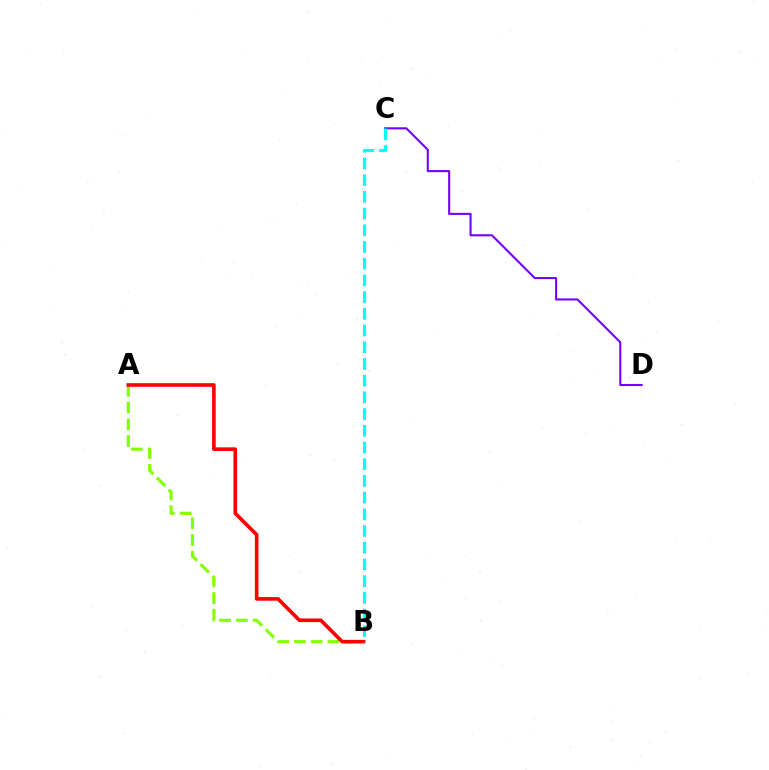{('A', 'B'): [{'color': '#84ff00', 'line_style': 'dashed', 'thickness': 2.27}, {'color': '#ff0000', 'line_style': 'solid', 'thickness': 2.62}], ('C', 'D'): [{'color': '#7200ff', 'line_style': 'solid', 'thickness': 1.5}], ('B', 'C'): [{'color': '#00fff6', 'line_style': 'dashed', 'thickness': 2.27}]}